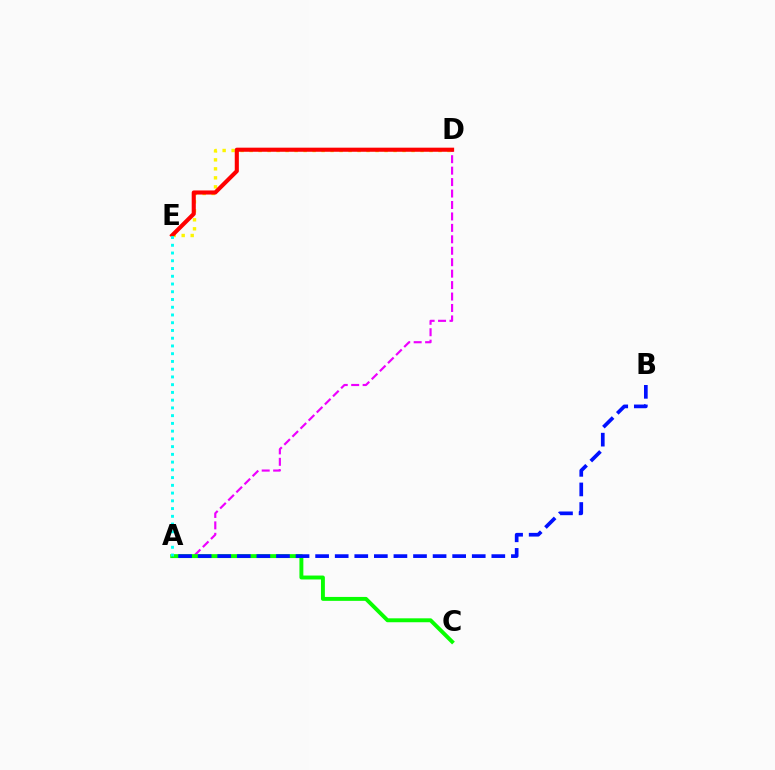{('A', 'D'): [{'color': '#ee00ff', 'line_style': 'dashed', 'thickness': 1.55}], ('D', 'E'): [{'color': '#fcf500', 'line_style': 'dotted', 'thickness': 2.44}, {'color': '#ff0000', 'line_style': 'solid', 'thickness': 2.95}], ('A', 'C'): [{'color': '#08ff00', 'line_style': 'solid', 'thickness': 2.82}], ('A', 'E'): [{'color': '#00fff6', 'line_style': 'dotted', 'thickness': 2.1}], ('A', 'B'): [{'color': '#0010ff', 'line_style': 'dashed', 'thickness': 2.66}]}